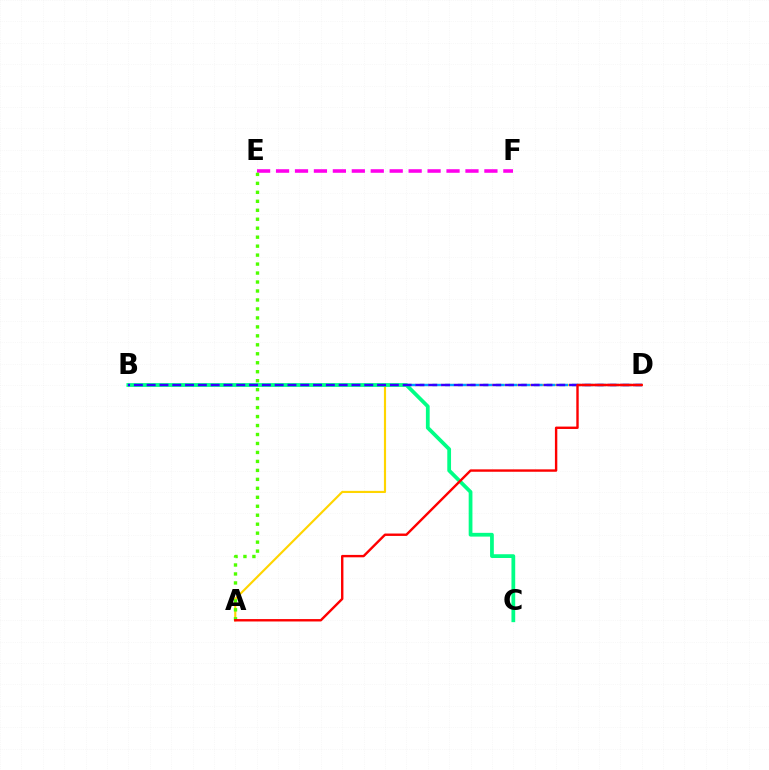{('A', 'D'): [{'color': '#ffd500', 'line_style': 'solid', 'thickness': 1.55}, {'color': '#ff0000', 'line_style': 'solid', 'thickness': 1.73}], ('B', 'D'): [{'color': '#009eff', 'line_style': 'dashed', 'thickness': 1.72}, {'color': '#3700ff', 'line_style': 'dashed', 'thickness': 1.74}], ('B', 'C'): [{'color': '#00ff86', 'line_style': 'solid', 'thickness': 2.7}], ('E', 'F'): [{'color': '#ff00ed', 'line_style': 'dashed', 'thickness': 2.57}], ('A', 'E'): [{'color': '#4fff00', 'line_style': 'dotted', 'thickness': 2.44}]}